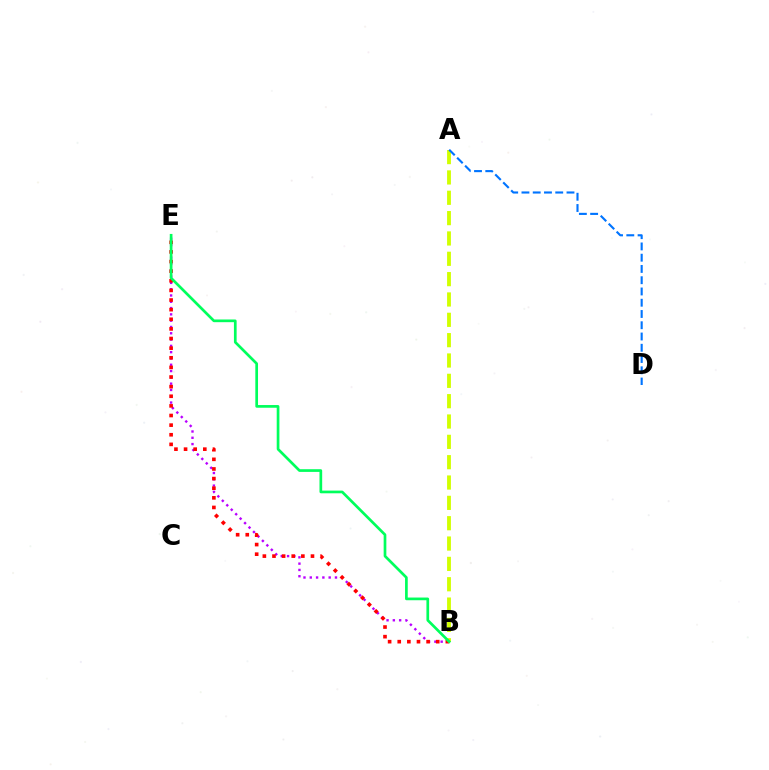{('A', 'B'): [{'color': '#d1ff00', 'line_style': 'dashed', 'thickness': 2.76}], ('B', 'E'): [{'color': '#b900ff', 'line_style': 'dotted', 'thickness': 1.71}, {'color': '#ff0000', 'line_style': 'dotted', 'thickness': 2.61}, {'color': '#00ff5c', 'line_style': 'solid', 'thickness': 1.94}], ('A', 'D'): [{'color': '#0074ff', 'line_style': 'dashed', 'thickness': 1.53}]}